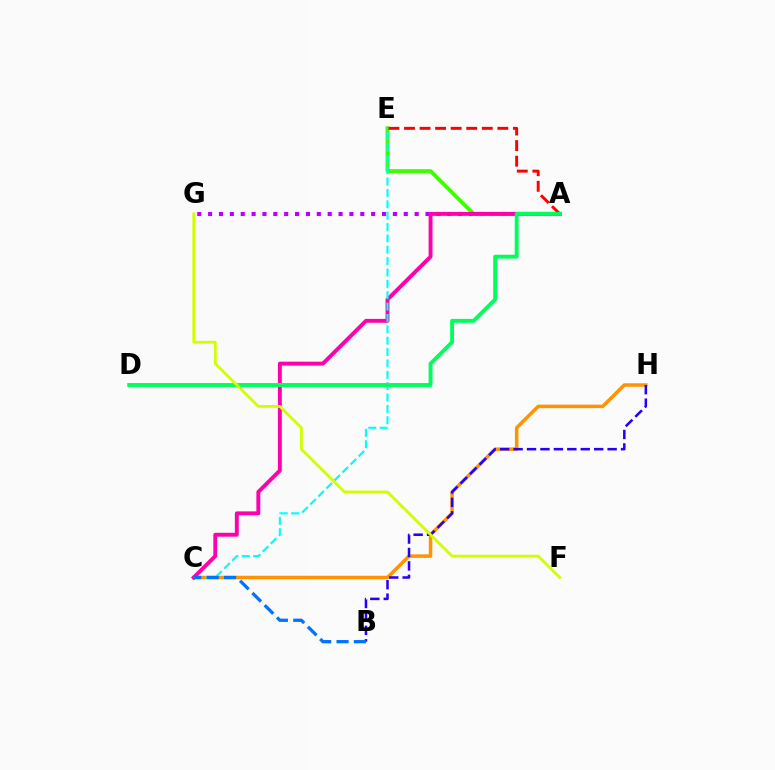{('A', 'G'): [{'color': '#b900ff', 'line_style': 'dotted', 'thickness': 2.95}], ('C', 'H'): [{'color': '#ff9400', 'line_style': 'solid', 'thickness': 2.52}], ('B', 'H'): [{'color': '#2500ff', 'line_style': 'dashed', 'thickness': 1.83}], ('A', 'E'): [{'color': '#3dff00', 'line_style': 'solid', 'thickness': 2.82}, {'color': '#ff0000', 'line_style': 'dashed', 'thickness': 2.11}], ('A', 'C'): [{'color': '#ff00ac', 'line_style': 'solid', 'thickness': 2.81}], ('C', 'E'): [{'color': '#00fff6', 'line_style': 'dashed', 'thickness': 1.54}], ('A', 'D'): [{'color': '#00ff5c', 'line_style': 'solid', 'thickness': 2.79}], ('F', 'G'): [{'color': '#d1ff00', 'line_style': 'solid', 'thickness': 2.02}], ('B', 'C'): [{'color': '#0074ff', 'line_style': 'dashed', 'thickness': 2.36}]}